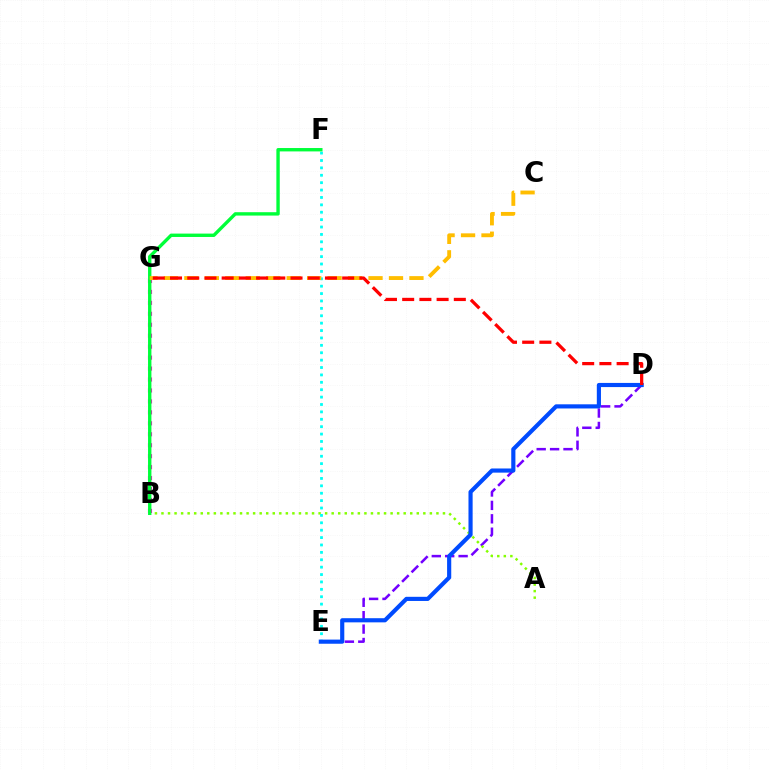{('D', 'E'): [{'color': '#7200ff', 'line_style': 'dashed', 'thickness': 1.82}, {'color': '#004bff', 'line_style': 'solid', 'thickness': 2.99}], ('B', 'G'): [{'color': '#ff00cf', 'line_style': 'dotted', 'thickness': 2.98}], ('A', 'B'): [{'color': '#84ff00', 'line_style': 'dotted', 'thickness': 1.78}], ('E', 'F'): [{'color': '#00fff6', 'line_style': 'dotted', 'thickness': 2.01}], ('B', 'F'): [{'color': '#00ff39', 'line_style': 'solid', 'thickness': 2.43}], ('C', 'G'): [{'color': '#ffbd00', 'line_style': 'dashed', 'thickness': 2.78}], ('D', 'G'): [{'color': '#ff0000', 'line_style': 'dashed', 'thickness': 2.34}]}